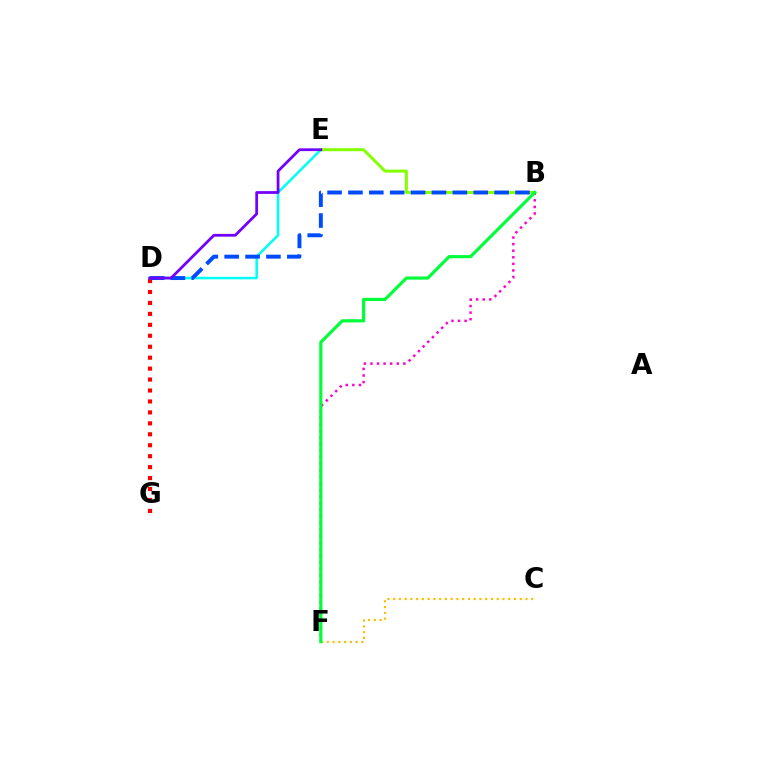{('D', 'E'): [{'color': '#00fff6', 'line_style': 'solid', 'thickness': 1.82}, {'color': '#7200ff', 'line_style': 'solid', 'thickness': 1.99}], ('D', 'G'): [{'color': '#ff0000', 'line_style': 'dotted', 'thickness': 2.97}], ('B', 'E'): [{'color': '#84ff00', 'line_style': 'solid', 'thickness': 2.14}], ('B', 'D'): [{'color': '#004bff', 'line_style': 'dashed', 'thickness': 2.84}], ('B', 'F'): [{'color': '#ff00cf', 'line_style': 'dotted', 'thickness': 1.79}, {'color': '#00ff39', 'line_style': 'solid', 'thickness': 2.28}], ('C', 'F'): [{'color': '#ffbd00', 'line_style': 'dotted', 'thickness': 1.56}]}